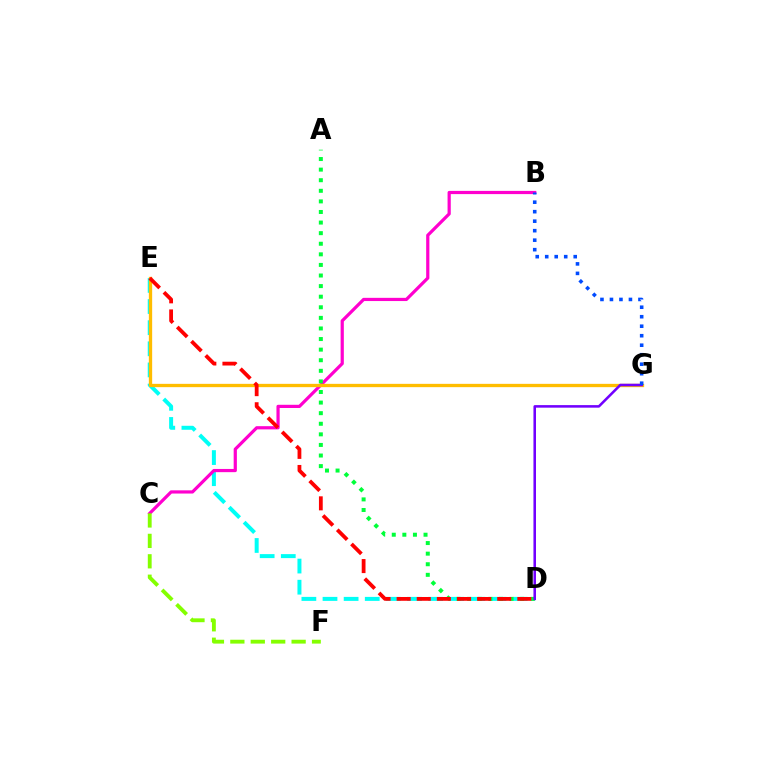{('D', 'E'): [{'color': '#00fff6', 'line_style': 'dashed', 'thickness': 2.87}, {'color': '#ff0000', 'line_style': 'dashed', 'thickness': 2.73}], ('B', 'C'): [{'color': '#ff00cf', 'line_style': 'solid', 'thickness': 2.31}], ('A', 'D'): [{'color': '#00ff39', 'line_style': 'dotted', 'thickness': 2.88}], ('E', 'G'): [{'color': '#ffbd00', 'line_style': 'solid', 'thickness': 2.38}], ('D', 'G'): [{'color': '#7200ff', 'line_style': 'solid', 'thickness': 1.84}], ('C', 'F'): [{'color': '#84ff00', 'line_style': 'dashed', 'thickness': 2.77}], ('B', 'G'): [{'color': '#004bff', 'line_style': 'dotted', 'thickness': 2.58}]}